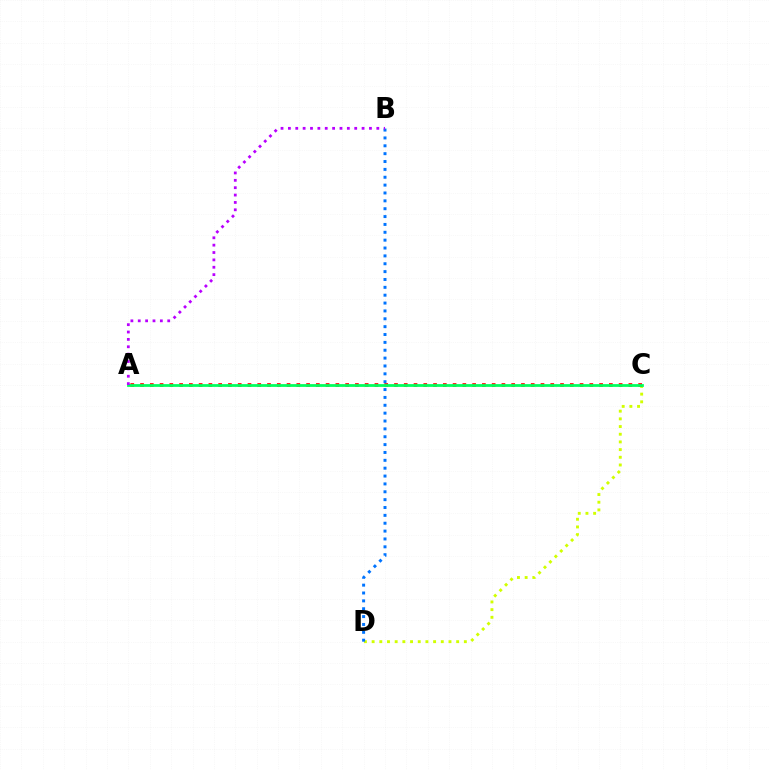{('C', 'D'): [{'color': '#d1ff00', 'line_style': 'dotted', 'thickness': 2.09}], ('A', 'C'): [{'color': '#ff0000', 'line_style': 'dotted', 'thickness': 2.65}, {'color': '#00ff5c', 'line_style': 'solid', 'thickness': 1.99}], ('B', 'D'): [{'color': '#0074ff', 'line_style': 'dotted', 'thickness': 2.14}], ('A', 'B'): [{'color': '#b900ff', 'line_style': 'dotted', 'thickness': 2.0}]}